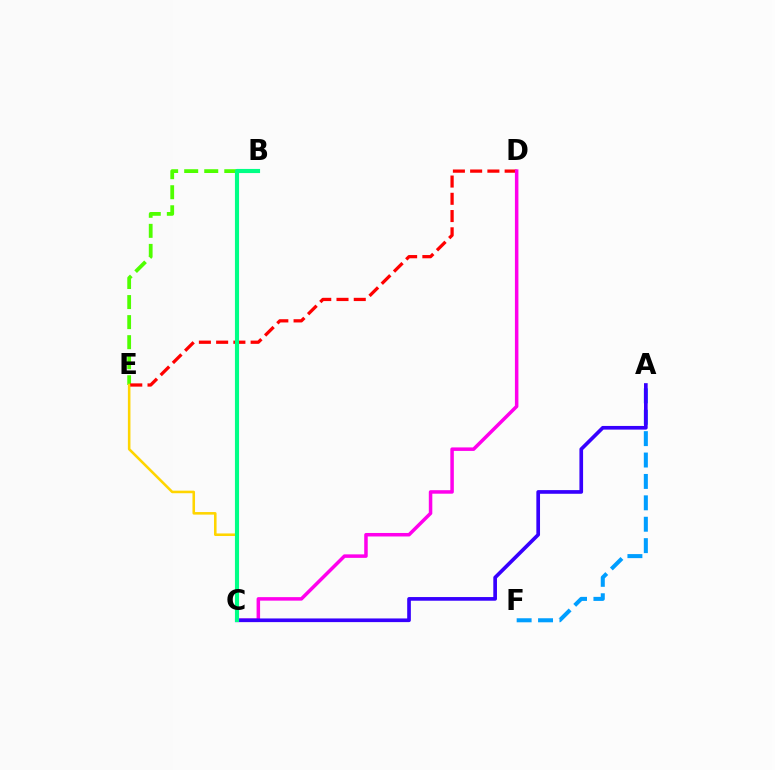{('B', 'E'): [{'color': '#4fff00', 'line_style': 'dashed', 'thickness': 2.72}], ('C', 'E'): [{'color': '#ffd500', 'line_style': 'solid', 'thickness': 1.85}], ('D', 'E'): [{'color': '#ff0000', 'line_style': 'dashed', 'thickness': 2.34}], ('C', 'D'): [{'color': '#ff00ed', 'line_style': 'solid', 'thickness': 2.52}], ('A', 'F'): [{'color': '#009eff', 'line_style': 'dashed', 'thickness': 2.91}], ('A', 'C'): [{'color': '#3700ff', 'line_style': 'solid', 'thickness': 2.64}], ('B', 'C'): [{'color': '#00ff86', 'line_style': 'solid', 'thickness': 2.97}]}